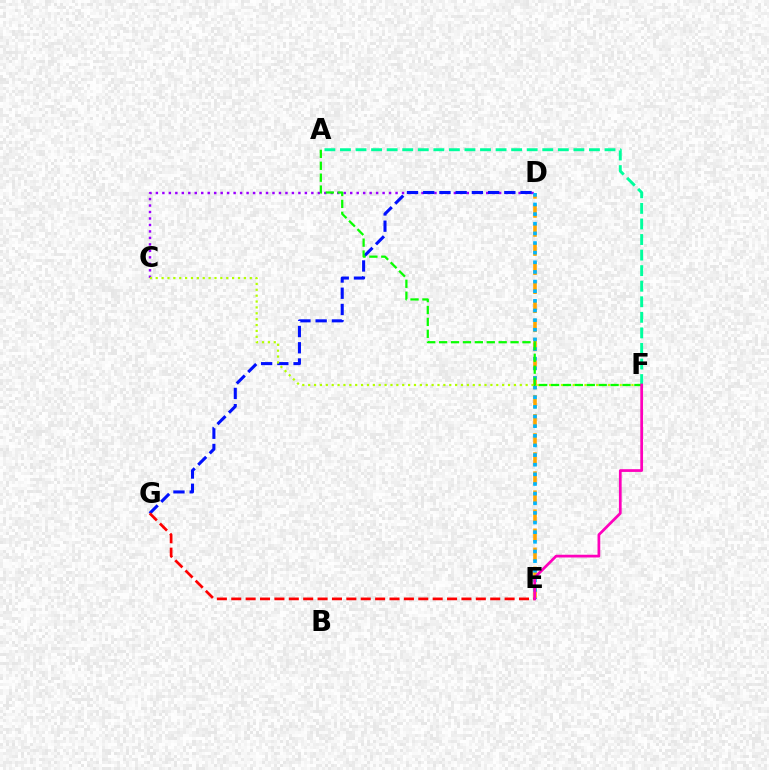{('D', 'E'): [{'color': '#ffa500', 'line_style': 'dashed', 'thickness': 2.59}, {'color': '#00b5ff', 'line_style': 'dotted', 'thickness': 2.62}], ('A', 'F'): [{'color': '#00ff9d', 'line_style': 'dashed', 'thickness': 2.11}, {'color': '#08ff00', 'line_style': 'dashed', 'thickness': 1.62}], ('C', 'D'): [{'color': '#9b00ff', 'line_style': 'dotted', 'thickness': 1.76}], ('D', 'G'): [{'color': '#0010ff', 'line_style': 'dashed', 'thickness': 2.2}], ('C', 'F'): [{'color': '#b3ff00', 'line_style': 'dotted', 'thickness': 1.6}], ('E', 'G'): [{'color': '#ff0000', 'line_style': 'dashed', 'thickness': 1.95}], ('E', 'F'): [{'color': '#ff00bd', 'line_style': 'solid', 'thickness': 1.97}]}